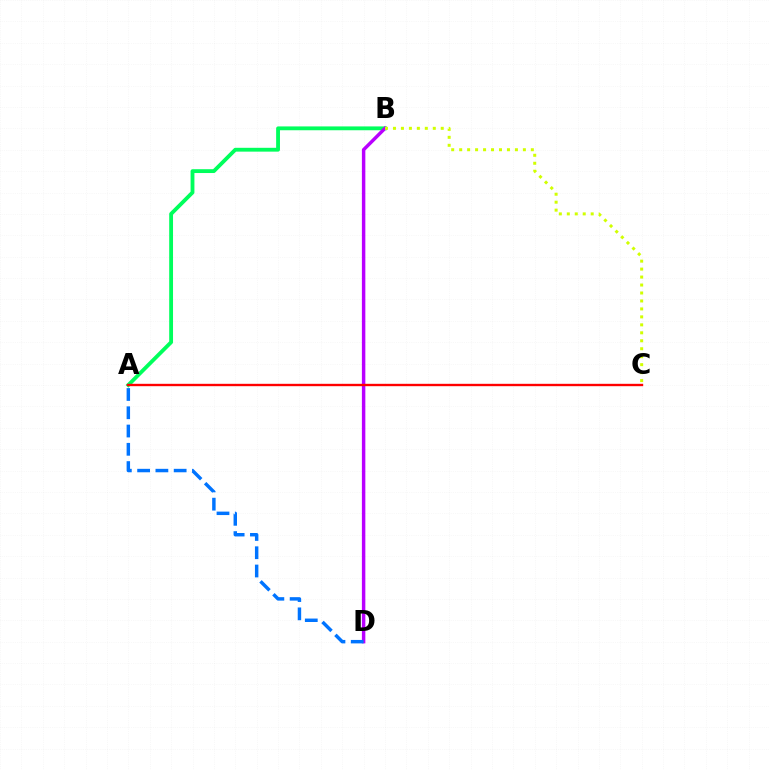{('A', 'B'): [{'color': '#00ff5c', 'line_style': 'solid', 'thickness': 2.76}], ('B', 'D'): [{'color': '#b900ff', 'line_style': 'solid', 'thickness': 2.48}], ('B', 'C'): [{'color': '#d1ff00', 'line_style': 'dotted', 'thickness': 2.16}], ('A', 'C'): [{'color': '#ff0000', 'line_style': 'solid', 'thickness': 1.71}], ('A', 'D'): [{'color': '#0074ff', 'line_style': 'dashed', 'thickness': 2.48}]}